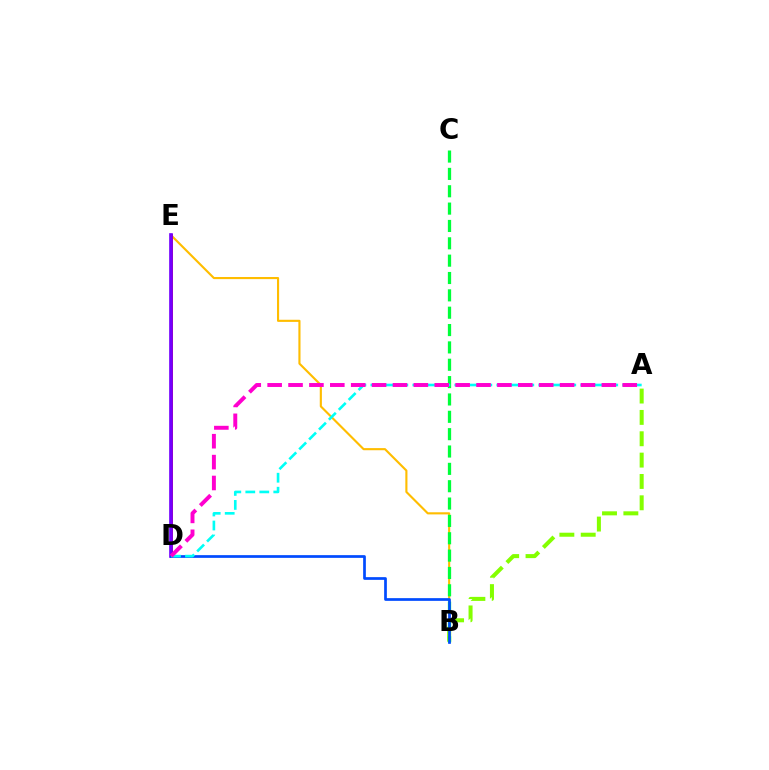{('B', 'E'): [{'color': '#ffbd00', 'line_style': 'solid', 'thickness': 1.53}], ('A', 'B'): [{'color': '#84ff00', 'line_style': 'dashed', 'thickness': 2.9}], ('D', 'E'): [{'color': '#ff0000', 'line_style': 'solid', 'thickness': 2.08}, {'color': '#7200ff', 'line_style': 'solid', 'thickness': 2.64}], ('B', 'C'): [{'color': '#00ff39', 'line_style': 'dashed', 'thickness': 2.36}], ('B', 'D'): [{'color': '#004bff', 'line_style': 'solid', 'thickness': 1.95}], ('A', 'D'): [{'color': '#00fff6', 'line_style': 'dashed', 'thickness': 1.9}, {'color': '#ff00cf', 'line_style': 'dashed', 'thickness': 2.84}]}